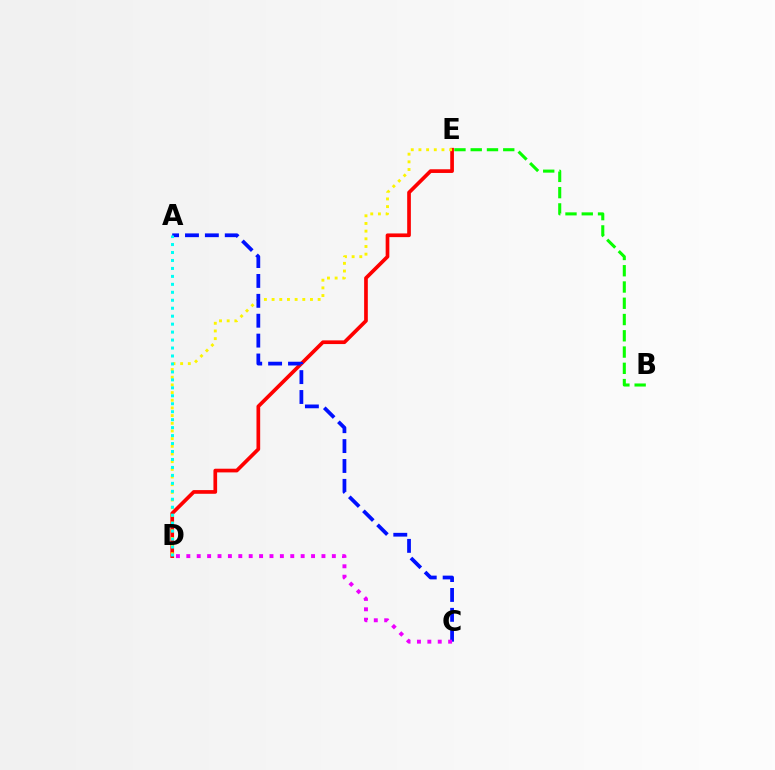{('D', 'E'): [{'color': '#ff0000', 'line_style': 'solid', 'thickness': 2.65}, {'color': '#fcf500', 'line_style': 'dotted', 'thickness': 2.09}], ('B', 'E'): [{'color': '#08ff00', 'line_style': 'dashed', 'thickness': 2.21}], ('A', 'C'): [{'color': '#0010ff', 'line_style': 'dashed', 'thickness': 2.7}], ('C', 'D'): [{'color': '#ee00ff', 'line_style': 'dotted', 'thickness': 2.82}], ('A', 'D'): [{'color': '#00fff6', 'line_style': 'dotted', 'thickness': 2.16}]}